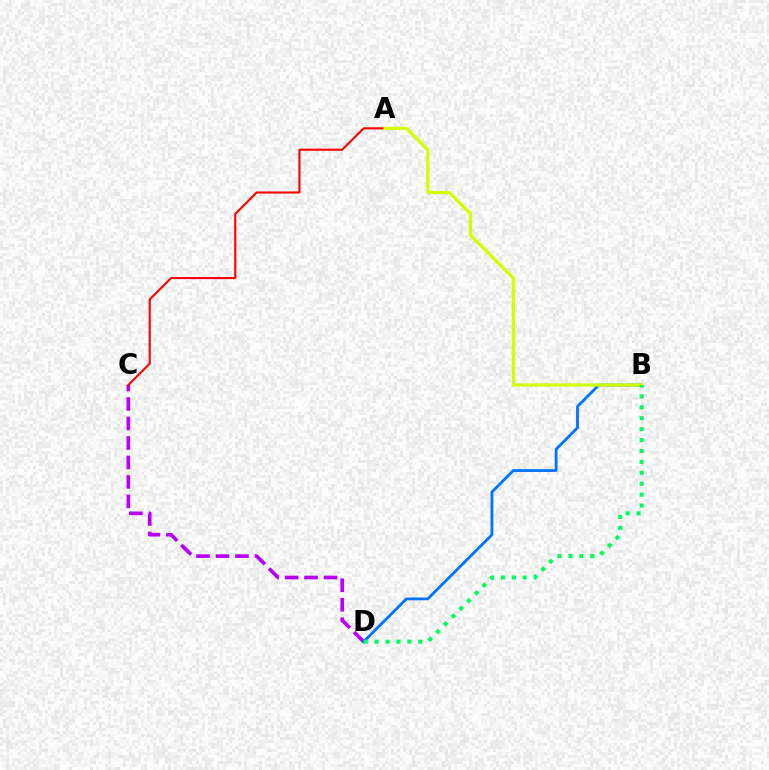{('C', 'D'): [{'color': '#b900ff', 'line_style': 'dashed', 'thickness': 2.65}], ('B', 'D'): [{'color': '#0074ff', 'line_style': 'solid', 'thickness': 2.01}, {'color': '#00ff5c', 'line_style': 'dotted', 'thickness': 2.97}], ('A', 'C'): [{'color': '#ff0000', 'line_style': 'solid', 'thickness': 1.52}], ('A', 'B'): [{'color': '#d1ff00', 'line_style': 'solid', 'thickness': 2.34}]}